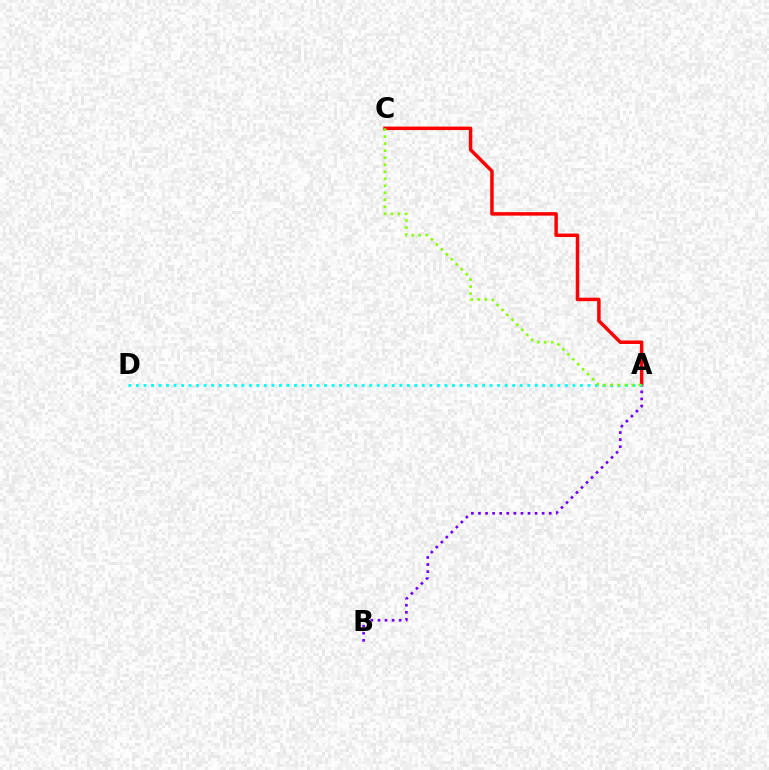{('A', 'B'): [{'color': '#7200ff', 'line_style': 'dotted', 'thickness': 1.92}], ('A', 'C'): [{'color': '#ff0000', 'line_style': 'solid', 'thickness': 2.51}, {'color': '#84ff00', 'line_style': 'dotted', 'thickness': 1.91}], ('A', 'D'): [{'color': '#00fff6', 'line_style': 'dotted', 'thickness': 2.04}]}